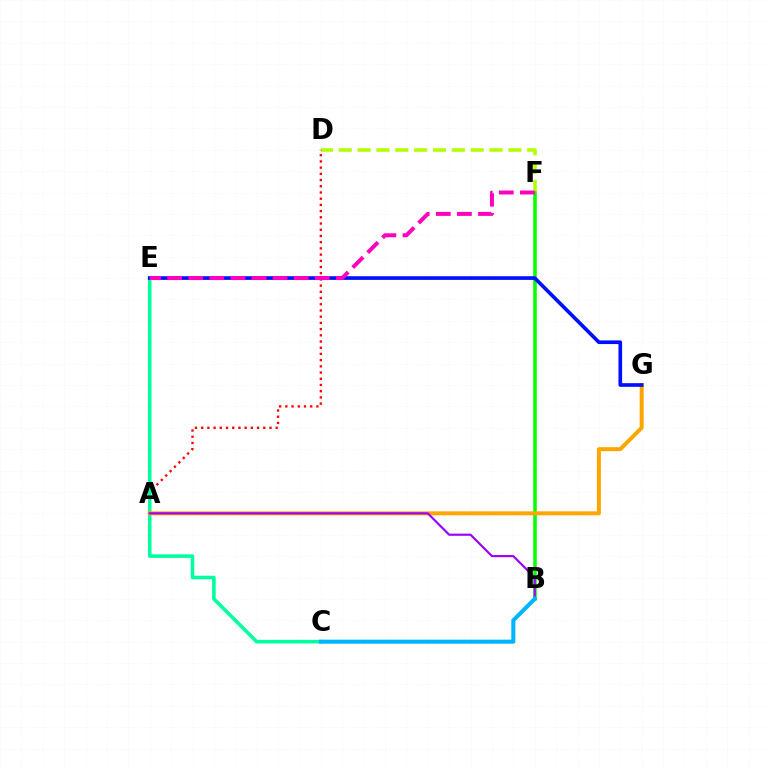{('D', 'F'): [{'color': '#b3ff00', 'line_style': 'dashed', 'thickness': 2.56}], ('B', 'F'): [{'color': '#08ff00', 'line_style': 'solid', 'thickness': 2.56}], ('A', 'D'): [{'color': '#ff0000', 'line_style': 'dotted', 'thickness': 1.69}], ('C', 'E'): [{'color': '#00ff9d', 'line_style': 'solid', 'thickness': 2.56}], ('A', 'G'): [{'color': '#ffa500', 'line_style': 'solid', 'thickness': 2.87}], ('A', 'B'): [{'color': '#9b00ff', 'line_style': 'solid', 'thickness': 1.56}], ('E', 'G'): [{'color': '#0010ff', 'line_style': 'solid', 'thickness': 2.64}], ('E', 'F'): [{'color': '#ff00bd', 'line_style': 'dashed', 'thickness': 2.86}], ('B', 'C'): [{'color': '#00b5ff', 'line_style': 'solid', 'thickness': 2.91}]}